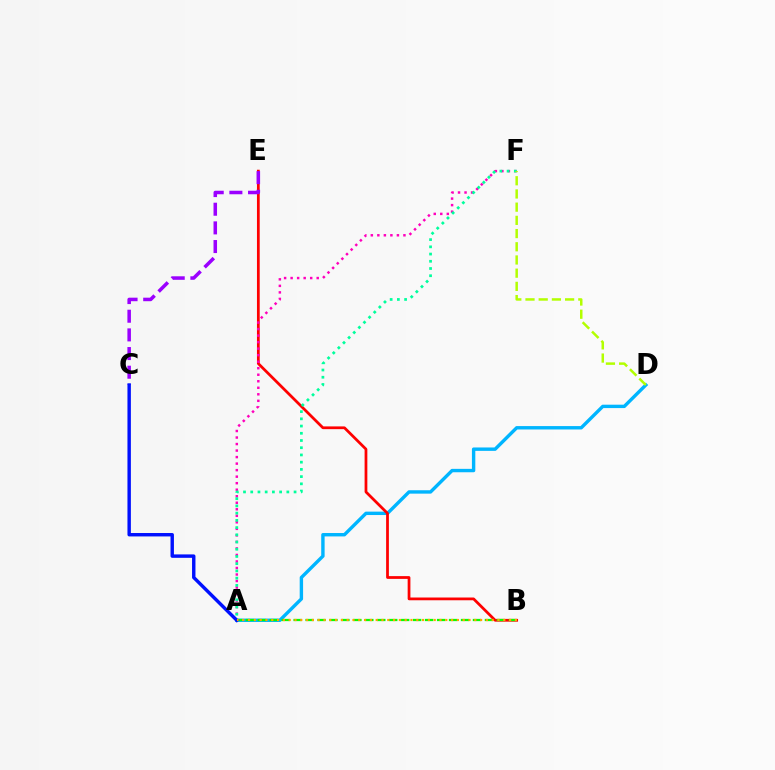{('A', 'D'): [{'color': '#00b5ff', 'line_style': 'solid', 'thickness': 2.45}], ('B', 'E'): [{'color': '#ff0000', 'line_style': 'solid', 'thickness': 1.98}], ('C', 'E'): [{'color': '#9b00ff', 'line_style': 'dashed', 'thickness': 2.54}], ('A', 'F'): [{'color': '#ff00bd', 'line_style': 'dotted', 'thickness': 1.77}, {'color': '#00ff9d', 'line_style': 'dotted', 'thickness': 1.96}], ('A', 'B'): [{'color': '#08ff00', 'line_style': 'dashed', 'thickness': 1.62}, {'color': '#ffa500', 'line_style': 'dotted', 'thickness': 1.58}], ('A', 'C'): [{'color': '#0010ff', 'line_style': 'solid', 'thickness': 2.46}], ('D', 'F'): [{'color': '#b3ff00', 'line_style': 'dashed', 'thickness': 1.79}]}